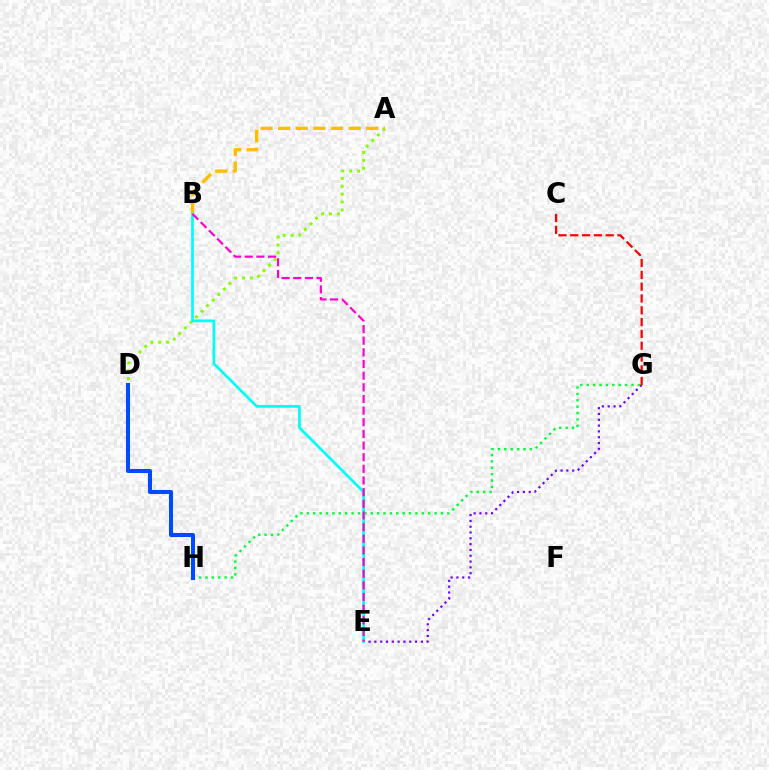{('E', 'G'): [{'color': '#7200ff', 'line_style': 'dotted', 'thickness': 1.58}], ('A', 'D'): [{'color': '#84ff00', 'line_style': 'dotted', 'thickness': 2.14}], ('G', 'H'): [{'color': '#00ff39', 'line_style': 'dotted', 'thickness': 1.74}], ('C', 'G'): [{'color': '#ff0000', 'line_style': 'dashed', 'thickness': 1.6}], ('D', 'H'): [{'color': '#004bff', 'line_style': 'solid', 'thickness': 2.91}], ('A', 'B'): [{'color': '#ffbd00', 'line_style': 'dashed', 'thickness': 2.39}], ('B', 'E'): [{'color': '#00fff6', 'line_style': 'solid', 'thickness': 1.96}, {'color': '#ff00cf', 'line_style': 'dashed', 'thickness': 1.58}]}